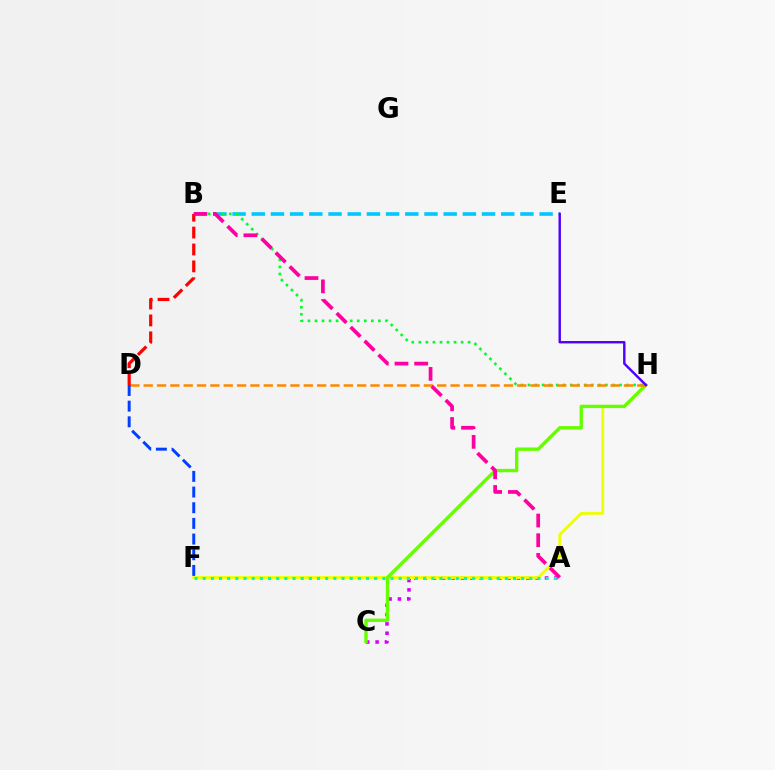{('A', 'C'): [{'color': '#d600ff', 'line_style': 'dotted', 'thickness': 2.54}], ('F', 'H'): [{'color': '#eeff00', 'line_style': 'solid', 'thickness': 2.04}], ('B', 'E'): [{'color': '#00c7ff', 'line_style': 'dashed', 'thickness': 2.61}], ('C', 'H'): [{'color': '#66ff00', 'line_style': 'solid', 'thickness': 2.42}], ('B', 'H'): [{'color': '#00ff27', 'line_style': 'dotted', 'thickness': 1.91}], ('A', 'F'): [{'color': '#00ffaf', 'line_style': 'dotted', 'thickness': 2.22}], ('D', 'H'): [{'color': '#ff8800', 'line_style': 'dashed', 'thickness': 1.81}], ('B', 'D'): [{'color': '#ff0000', 'line_style': 'dashed', 'thickness': 2.3}], ('D', 'F'): [{'color': '#003fff', 'line_style': 'dashed', 'thickness': 2.13}], ('A', 'B'): [{'color': '#ff00a0', 'line_style': 'dashed', 'thickness': 2.67}], ('E', 'H'): [{'color': '#4f00ff', 'line_style': 'solid', 'thickness': 1.74}]}